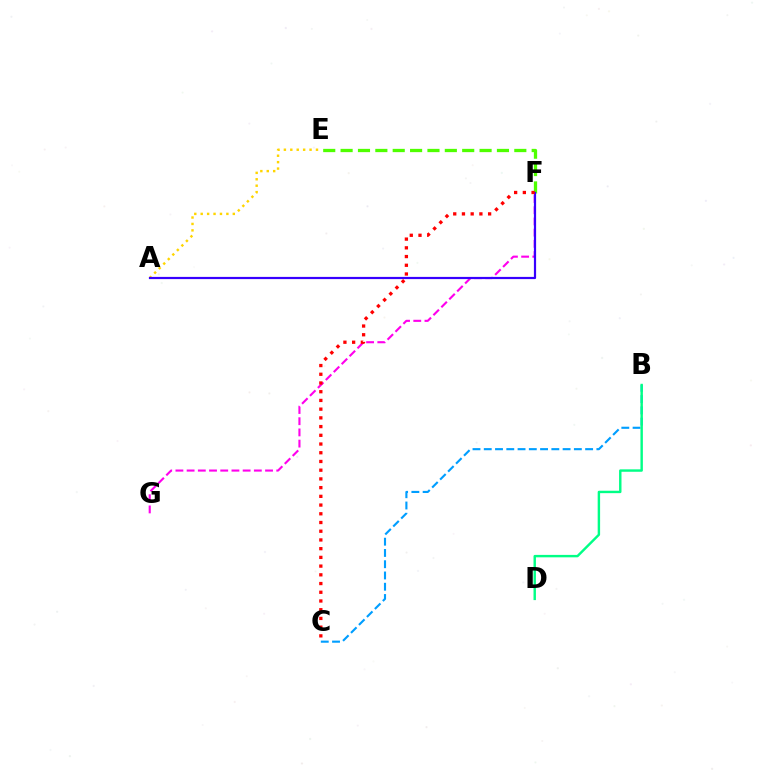{('B', 'C'): [{'color': '#009eff', 'line_style': 'dashed', 'thickness': 1.53}], ('B', 'D'): [{'color': '#00ff86', 'line_style': 'solid', 'thickness': 1.74}], ('E', 'F'): [{'color': '#4fff00', 'line_style': 'dashed', 'thickness': 2.36}], ('A', 'E'): [{'color': '#ffd500', 'line_style': 'dotted', 'thickness': 1.74}], ('F', 'G'): [{'color': '#ff00ed', 'line_style': 'dashed', 'thickness': 1.52}], ('A', 'F'): [{'color': '#3700ff', 'line_style': 'solid', 'thickness': 1.58}], ('C', 'F'): [{'color': '#ff0000', 'line_style': 'dotted', 'thickness': 2.37}]}